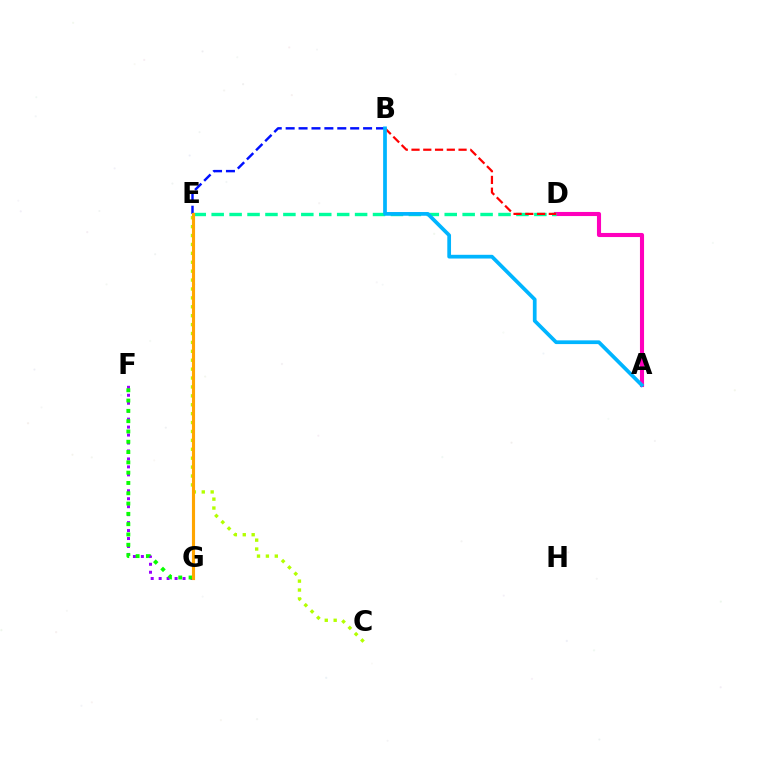{('A', 'D'): [{'color': '#ff00bd', 'line_style': 'solid', 'thickness': 2.95}], ('C', 'E'): [{'color': '#b3ff00', 'line_style': 'dotted', 'thickness': 2.42}], ('F', 'G'): [{'color': '#9b00ff', 'line_style': 'dotted', 'thickness': 2.16}, {'color': '#08ff00', 'line_style': 'dotted', 'thickness': 2.8}], ('B', 'E'): [{'color': '#0010ff', 'line_style': 'dashed', 'thickness': 1.75}], ('D', 'E'): [{'color': '#00ff9d', 'line_style': 'dashed', 'thickness': 2.44}], ('B', 'D'): [{'color': '#ff0000', 'line_style': 'dashed', 'thickness': 1.6}], ('E', 'G'): [{'color': '#ffa500', 'line_style': 'solid', 'thickness': 2.25}], ('A', 'B'): [{'color': '#00b5ff', 'line_style': 'solid', 'thickness': 2.68}]}